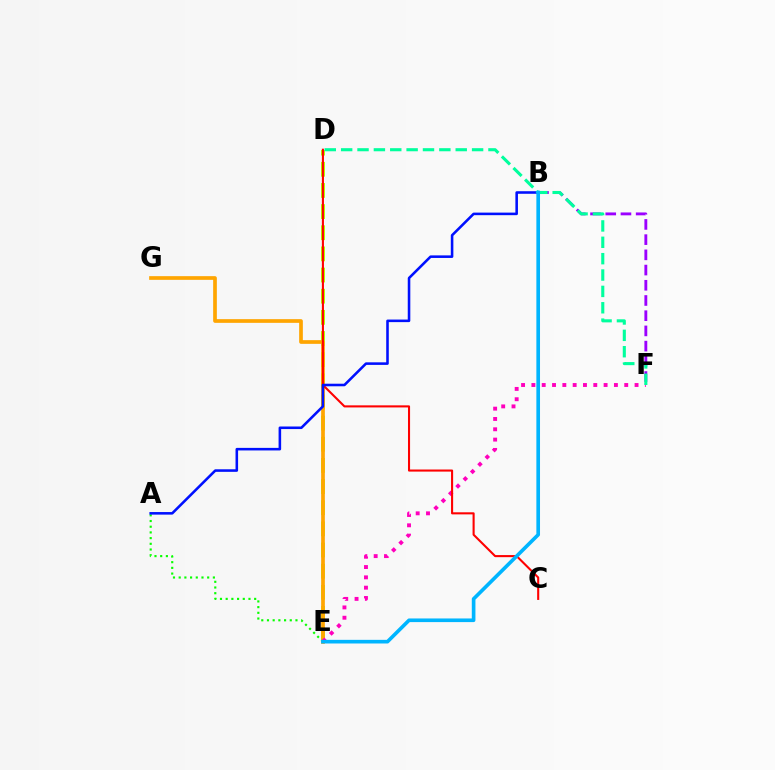{('B', 'F'): [{'color': '#9b00ff', 'line_style': 'dashed', 'thickness': 2.07}], ('D', 'E'): [{'color': '#b3ff00', 'line_style': 'dashed', 'thickness': 2.87}], ('A', 'E'): [{'color': '#08ff00', 'line_style': 'dotted', 'thickness': 1.55}], ('E', 'G'): [{'color': '#ffa500', 'line_style': 'solid', 'thickness': 2.66}], ('E', 'F'): [{'color': '#ff00bd', 'line_style': 'dotted', 'thickness': 2.8}], ('C', 'D'): [{'color': '#ff0000', 'line_style': 'solid', 'thickness': 1.5}], ('A', 'B'): [{'color': '#0010ff', 'line_style': 'solid', 'thickness': 1.85}], ('D', 'F'): [{'color': '#00ff9d', 'line_style': 'dashed', 'thickness': 2.22}], ('B', 'E'): [{'color': '#00b5ff', 'line_style': 'solid', 'thickness': 2.62}]}